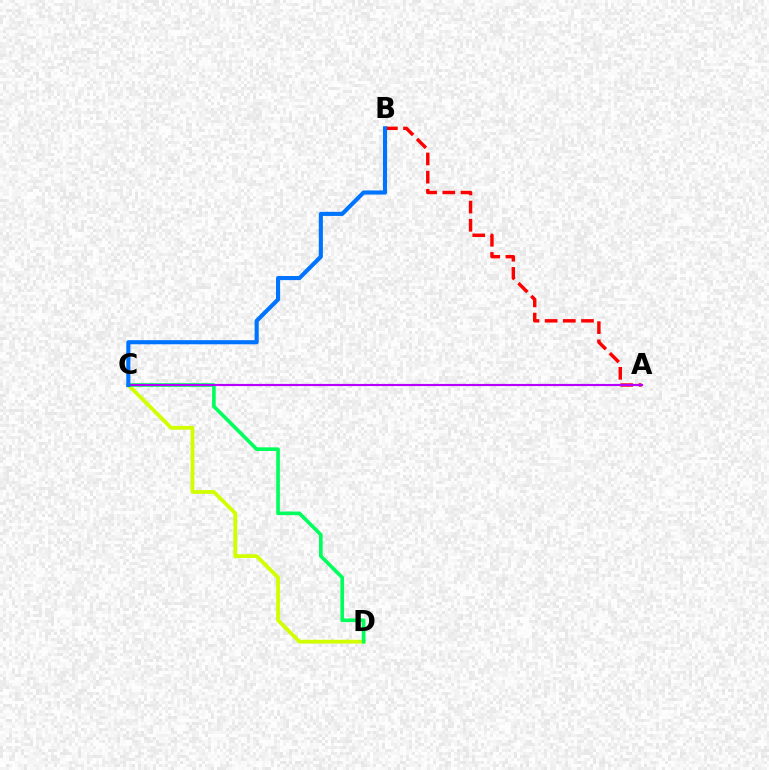{('C', 'D'): [{'color': '#d1ff00', 'line_style': 'solid', 'thickness': 2.73}, {'color': '#00ff5c', 'line_style': 'solid', 'thickness': 2.62}], ('A', 'B'): [{'color': '#ff0000', 'line_style': 'dashed', 'thickness': 2.47}], ('A', 'C'): [{'color': '#b900ff', 'line_style': 'solid', 'thickness': 1.55}], ('B', 'C'): [{'color': '#0074ff', 'line_style': 'solid', 'thickness': 2.96}]}